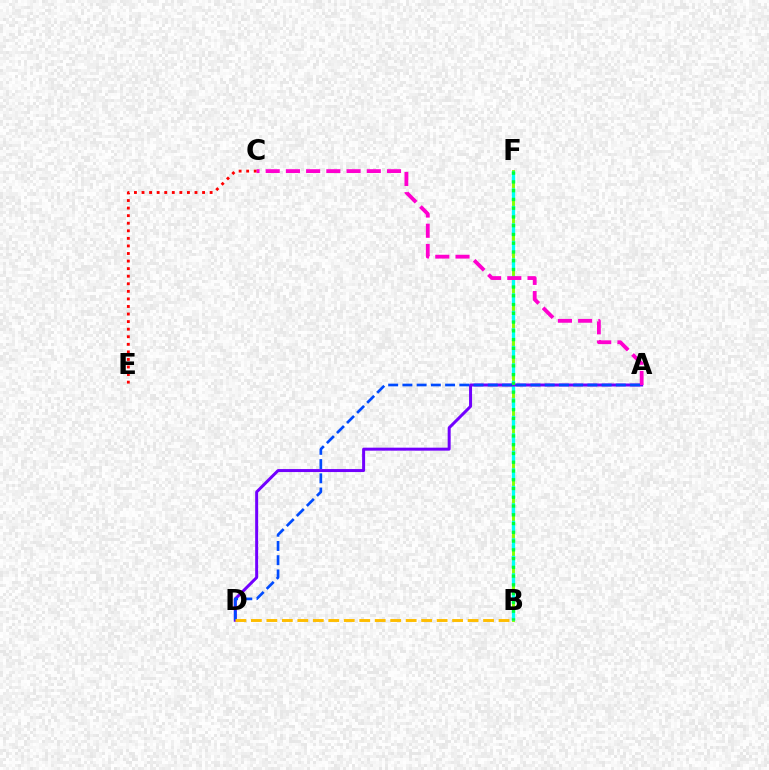{('C', 'E'): [{'color': '#ff0000', 'line_style': 'dotted', 'thickness': 2.06}], ('B', 'F'): [{'color': '#84ff00', 'line_style': 'solid', 'thickness': 2.09}, {'color': '#00fff6', 'line_style': 'dashed', 'thickness': 2.38}, {'color': '#00ff39', 'line_style': 'dotted', 'thickness': 2.38}], ('A', 'D'): [{'color': '#7200ff', 'line_style': 'solid', 'thickness': 2.15}, {'color': '#004bff', 'line_style': 'dashed', 'thickness': 1.93}], ('A', 'C'): [{'color': '#ff00cf', 'line_style': 'dashed', 'thickness': 2.75}], ('B', 'D'): [{'color': '#ffbd00', 'line_style': 'dashed', 'thickness': 2.1}]}